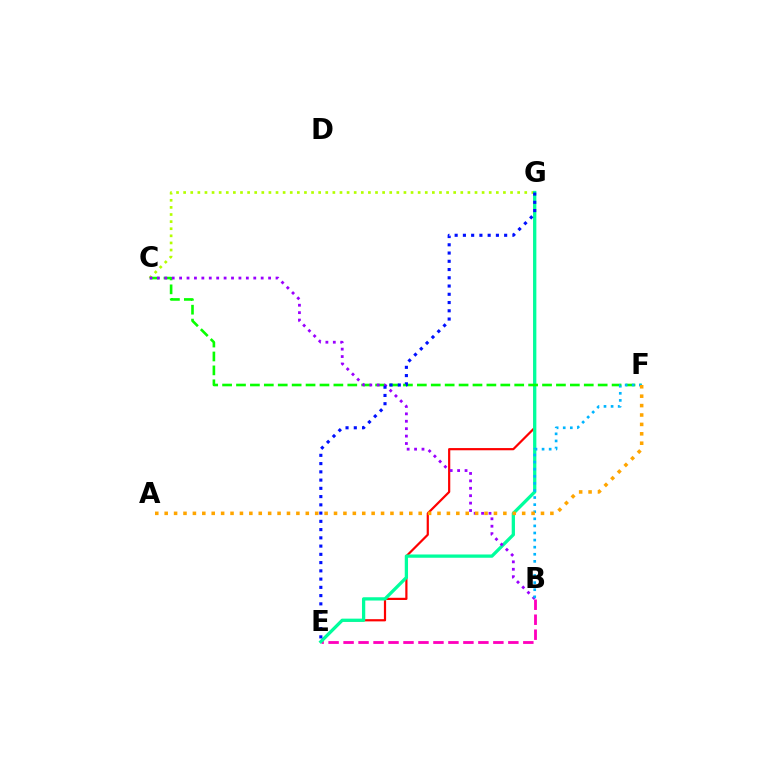{('C', 'G'): [{'color': '#b3ff00', 'line_style': 'dotted', 'thickness': 1.93}], ('E', 'G'): [{'color': '#ff0000', 'line_style': 'solid', 'thickness': 1.59}, {'color': '#00ff9d', 'line_style': 'solid', 'thickness': 2.36}, {'color': '#0010ff', 'line_style': 'dotted', 'thickness': 2.24}], ('B', 'E'): [{'color': '#ff00bd', 'line_style': 'dashed', 'thickness': 2.03}], ('C', 'F'): [{'color': '#08ff00', 'line_style': 'dashed', 'thickness': 1.89}], ('B', 'C'): [{'color': '#9b00ff', 'line_style': 'dotted', 'thickness': 2.01}], ('B', 'F'): [{'color': '#00b5ff', 'line_style': 'dotted', 'thickness': 1.93}], ('A', 'F'): [{'color': '#ffa500', 'line_style': 'dotted', 'thickness': 2.56}]}